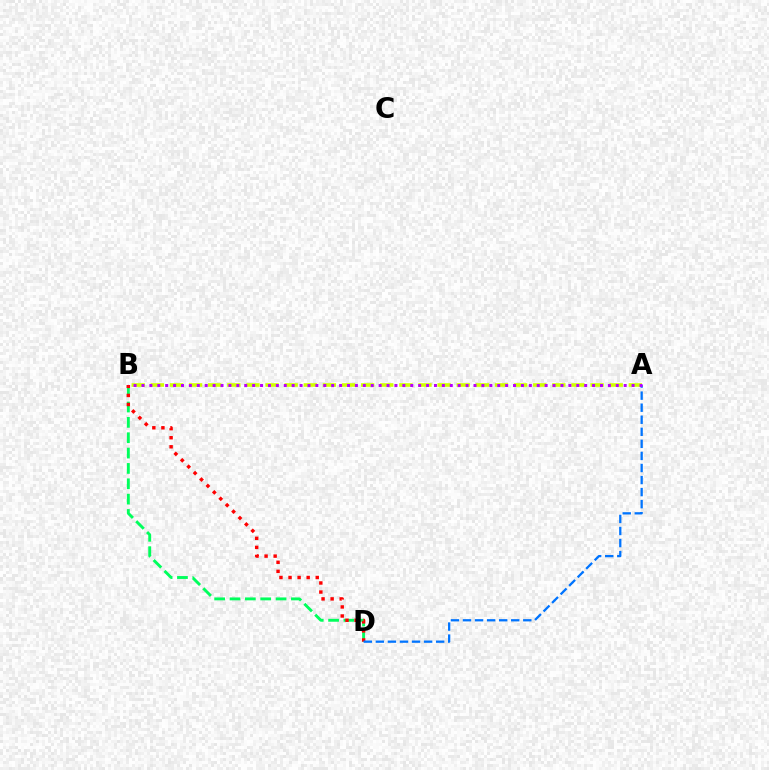{('B', 'D'): [{'color': '#00ff5c', 'line_style': 'dashed', 'thickness': 2.09}, {'color': '#ff0000', 'line_style': 'dotted', 'thickness': 2.46}], ('A', 'D'): [{'color': '#0074ff', 'line_style': 'dashed', 'thickness': 1.64}], ('A', 'B'): [{'color': '#d1ff00', 'line_style': 'dashed', 'thickness': 2.6}, {'color': '#b900ff', 'line_style': 'dotted', 'thickness': 2.15}]}